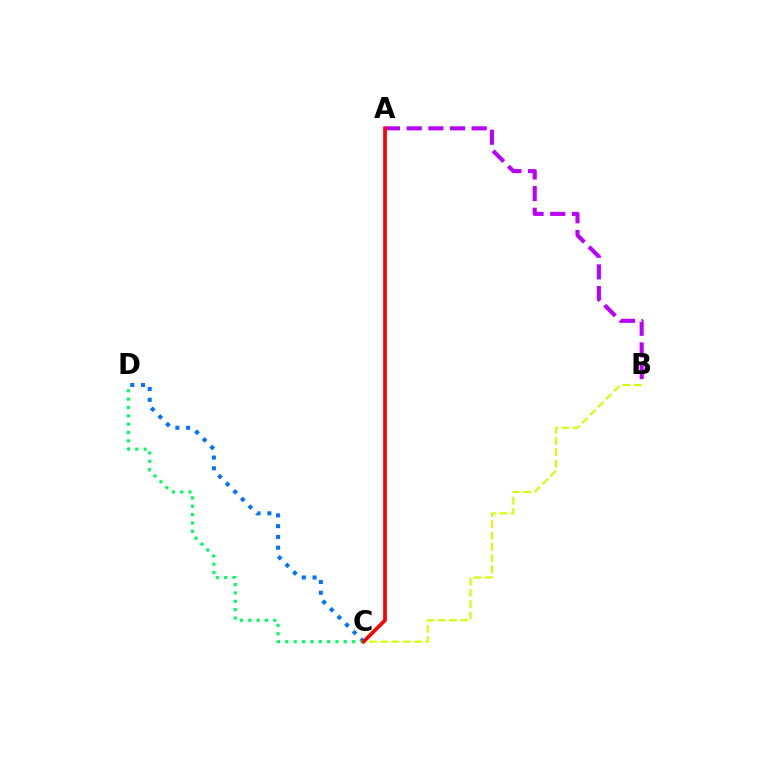{('B', 'C'): [{'color': '#d1ff00', 'line_style': 'dashed', 'thickness': 1.53}], ('C', 'D'): [{'color': '#0074ff', 'line_style': 'dotted', 'thickness': 2.92}, {'color': '#00ff5c', 'line_style': 'dotted', 'thickness': 2.27}], ('A', 'B'): [{'color': '#b900ff', 'line_style': 'dashed', 'thickness': 2.94}], ('A', 'C'): [{'color': '#ff0000', 'line_style': 'solid', 'thickness': 2.67}]}